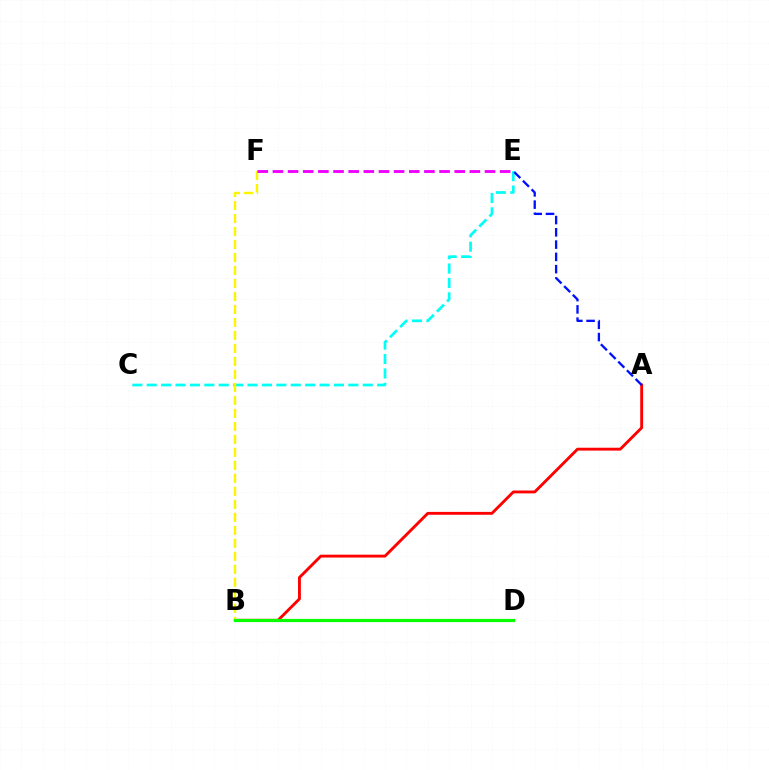{('C', 'E'): [{'color': '#00fff6', 'line_style': 'dashed', 'thickness': 1.96}], ('A', 'B'): [{'color': '#ff0000', 'line_style': 'solid', 'thickness': 2.07}], ('B', 'F'): [{'color': '#fcf500', 'line_style': 'dashed', 'thickness': 1.77}], ('B', 'D'): [{'color': '#08ff00', 'line_style': 'solid', 'thickness': 2.28}], ('A', 'E'): [{'color': '#0010ff', 'line_style': 'dashed', 'thickness': 1.67}], ('E', 'F'): [{'color': '#ee00ff', 'line_style': 'dashed', 'thickness': 2.06}]}